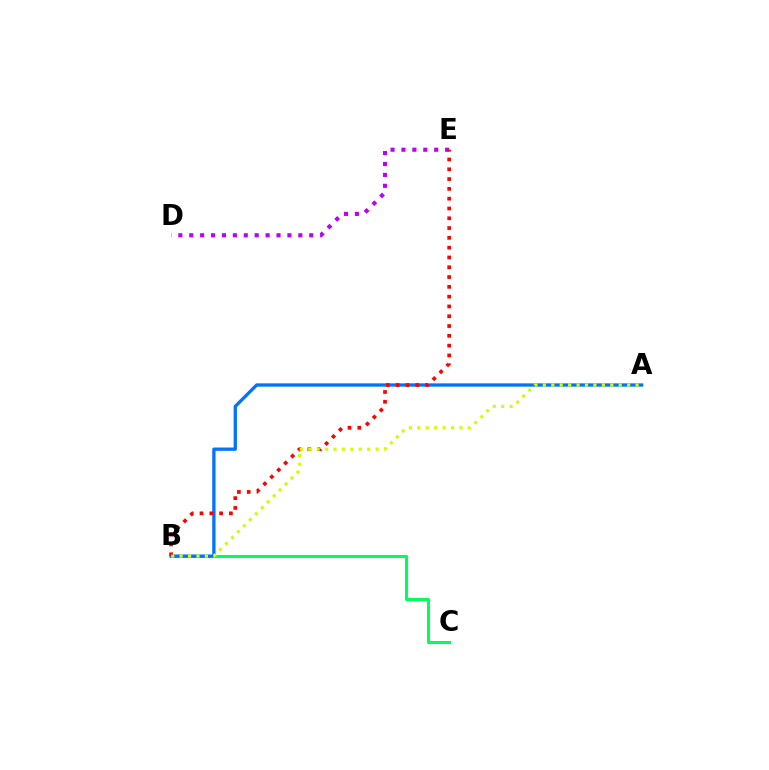{('B', 'C'): [{'color': '#00ff5c', 'line_style': 'solid', 'thickness': 2.19}], ('D', 'E'): [{'color': '#b900ff', 'line_style': 'dotted', 'thickness': 2.96}], ('A', 'B'): [{'color': '#0074ff', 'line_style': 'solid', 'thickness': 2.37}, {'color': '#d1ff00', 'line_style': 'dotted', 'thickness': 2.29}], ('B', 'E'): [{'color': '#ff0000', 'line_style': 'dotted', 'thickness': 2.66}]}